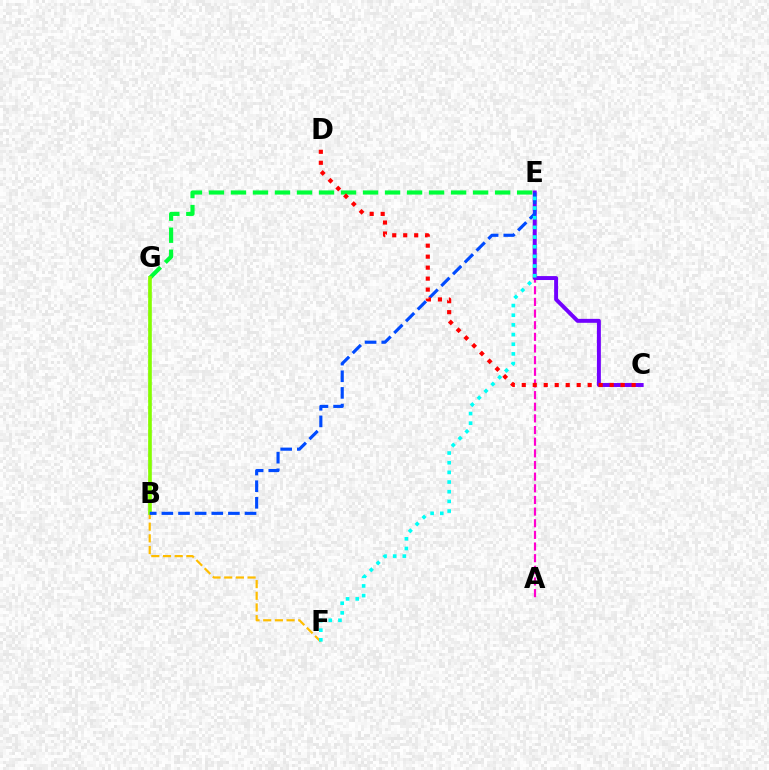{('E', 'G'): [{'color': '#00ff39', 'line_style': 'dashed', 'thickness': 2.99}], ('A', 'E'): [{'color': '#ff00cf', 'line_style': 'dashed', 'thickness': 1.58}], ('C', 'E'): [{'color': '#7200ff', 'line_style': 'solid', 'thickness': 2.84}], ('F', 'G'): [{'color': '#ffbd00', 'line_style': 'dashed', 'thickness': 1.59}], ('B', 'G'): [{'color': '#84ff00', 'line_style': 'solid', 'thickness': 2.61}], ('B', 'E'): [{'color': '#004bff', 'line_style': 'dashed', 'thickness': 2.26}], ('C', 'D'): [{'color': '#ff0000', 'line_style': 'dotted', 'thickness': 2.98}], ('E', 'F'): [{'color': '#00fff6', 'line_style': 'dotted', 'thickness': 2.63}]}